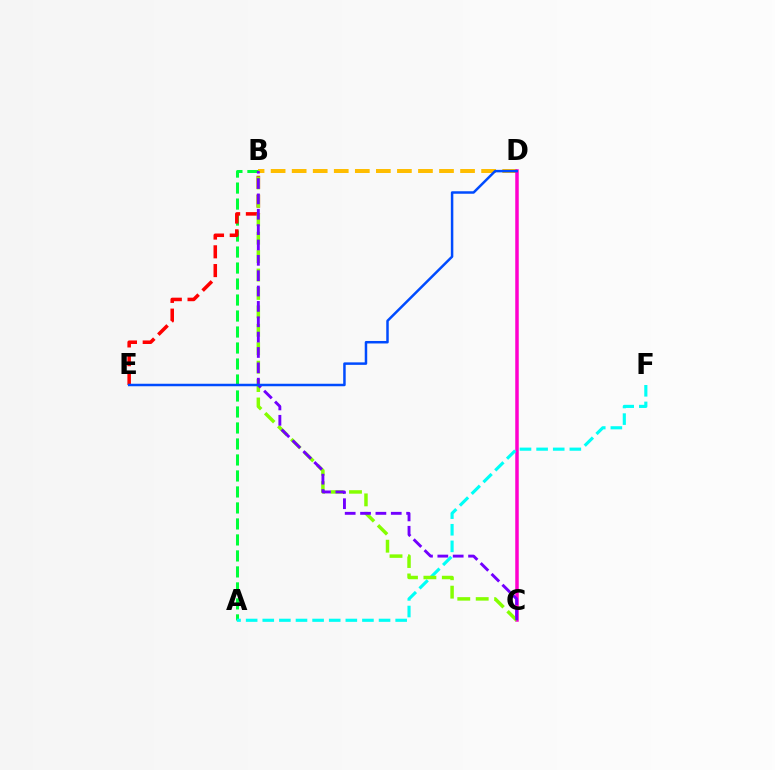{('B', 'D'): [{'color': '#ffbd00', 'line_style': 'dashed', 'thickness': 2.86}], ('C', 'D'): [{'color': '#ff00cf', 'line_style': 'solid', 'thickness': 2.52}], ('A', 'B'): [{'color': '#00ff39', 'line_style': 'dashed', 'thickness': 2.17}], ('A', 'F'): [{'color': '#00fff6', 'line_style': 'dashed', 'thickness': 2.26}], ('B', 'E'): [{'color': '#ff0000', 'line_style': 'dashed', 'thickness': 2.55}], ('B', 'C'): [{'color': '#84ff00', 'line_style': 'dashed', 'thickness': 2.5}, {'color': '#7200ff', 'line_style': 'dashed', 'thickness': 2.09}], ('D', 'E'): [{'color': '#004bff', 'line_style': 'solid', 'thickness': 1.79}]}